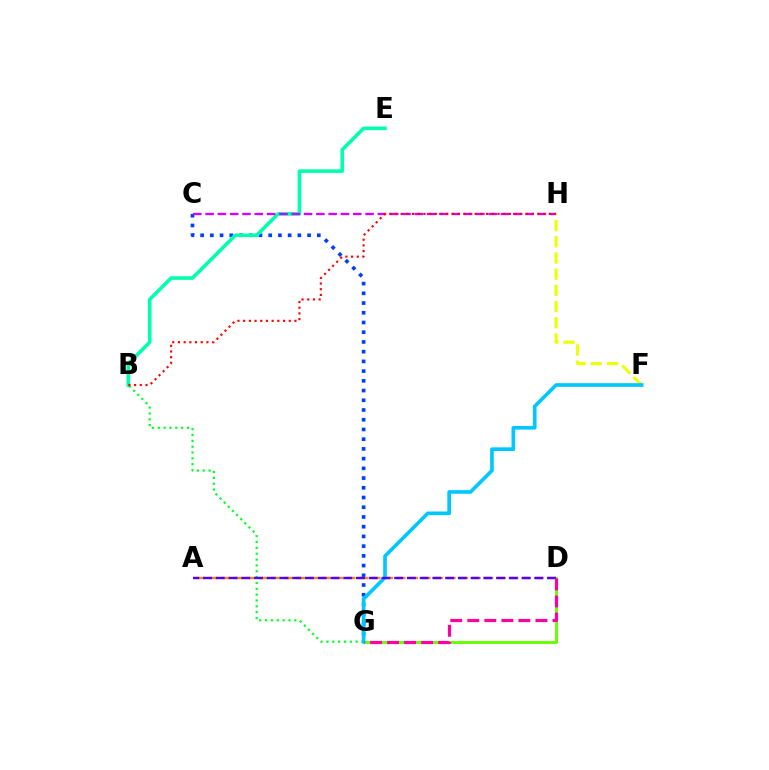{('C', 'G'): [{'color': '#003fff', 'line_style': 'dotted', 'thickness': 2.64}], ('F', 'H'): [{'color': '#eeff00', 'line_style': 'dashed', 'thickness': 2.2}], ('B', 'E'): [{'color': '#00ffaf', 'line_style': 'solid', 'thickness': 2.59}], ('A', 'D'): [{'color': '#ff8800', 'line_style': 'dashed', 'thickness': 1.7}, {'color': '#4f00ff', 'line_style': 'dashed', 'thickness': 1.73}], ('C', 'H'): [{'color': '#d600ff', 'line_style': 'dashed', 'thickness': 1.67}], ('D', 'G'): [{'color': '#66ff00', 'line_style': 'solid', 'thickness': 2.07}, {'color': '#ff00a0', 'line_style': 'dashed', 'thickness': 2.31}], ('B', 'G'): [{'color': '#00ff27', 'line_style': 'dotted', 'thickness': 1.59}], ('B', 'H'): [{'color': '#ff0000', 'line_style': 'dotted', 'thickness': 1.55}], ('F', 'G'): [{'color': '#00c7ff', 'line_style': 'solid', 'thickness': 2.63}]}